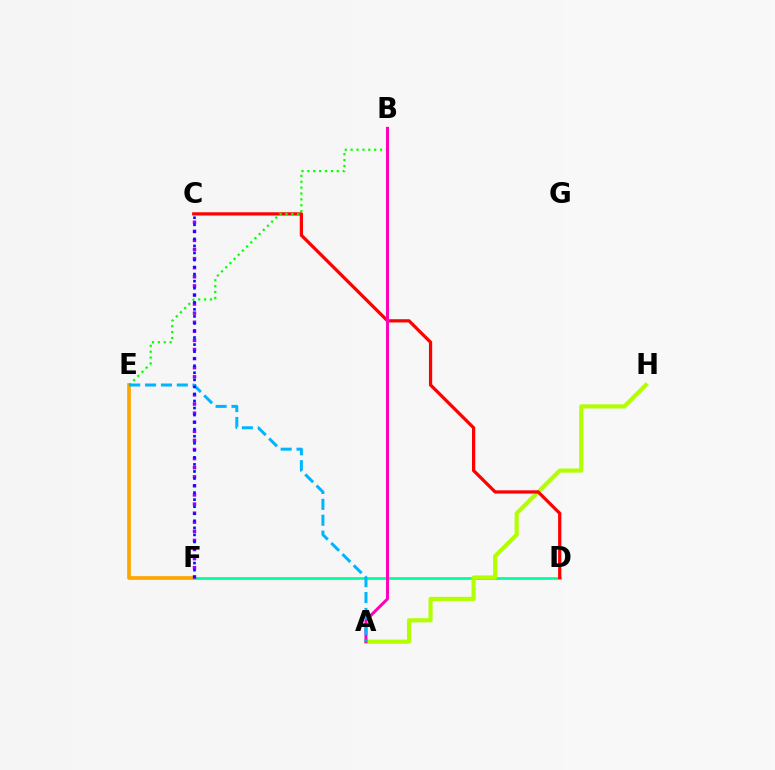{('D', 'F'): [{'color': '#00ff9d', 'line_style': 'solid', 'thickness': 1.98}], ('E', 'F'): [{'color': '#ffa500', 'line_style': 'solid', 'thickness': 2.65}], ('C', 'F'): [{'color': '#9b00ff', 'line_style': 'dotted', 'thickness': 2.47}, {'color': '#0010ff', 'line_style': 'dotted', 'thickness': 1.91}], ('A', 'H'): [{'color': '#b3ff00', 'line_style': 'solid', 'thickness': 2.98}], ('C', 'D'): [{'color': '#ff0000', 'line_style': 'solid', 'thickness': 2.33}], ('B', 'E'): [{'color': '#08ff00', 'line_style': 'dotted', 'thickness': 1.6}], ('A', 'B'): [{'color': '#ff00bd', 'line_style': 'solid', 'thickness': 2.15}], ('A', 'E'): [{'color': '#00b5ff', 'line_style': 'dashed', 'thickness': 2.16}]}